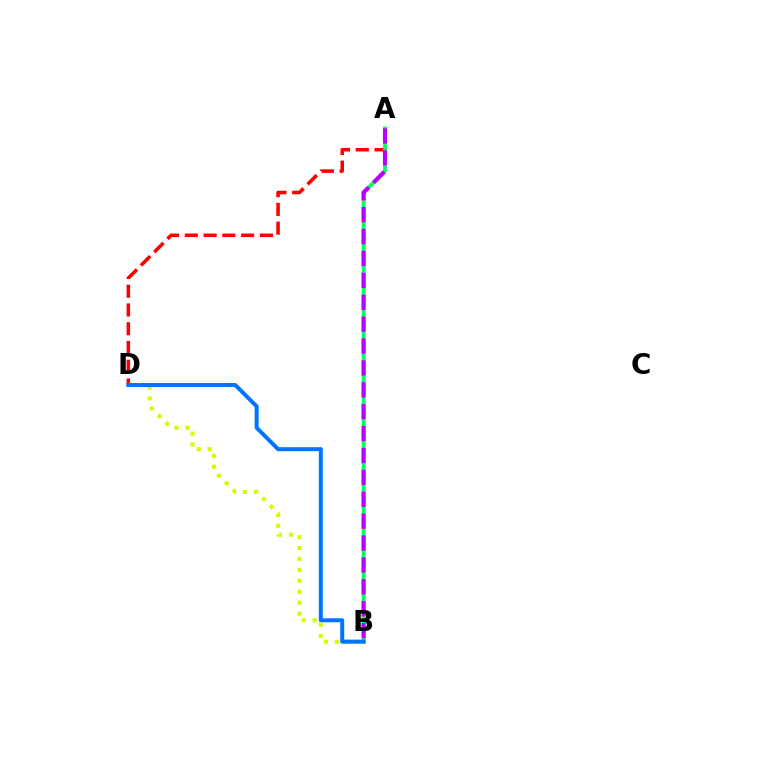{('A', 'D'): [{'color': '#ff0000', 'line_style': 'dashed', 'thickness': 2.55}], ('A', 'B'): [{'color': '#00ff5c', 'line_style': 'solid', 'thickness': 2.7}, {'color': '#b900ff', 'line_style': 'dashed', 'thickness': 2.97}], ('B', 'D'): [{'color': '#d1ff00', 'line_style': 'dotted', 'thickness': 2.96}, {'color': '#0074ff', 'line_style': 'solid', 'thickness': 2.88}]}